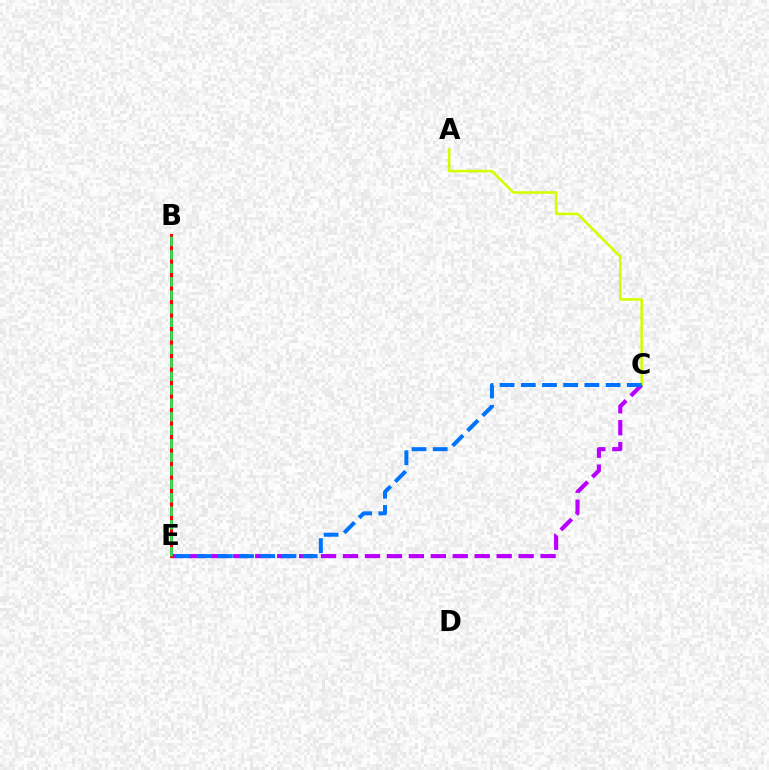{('A', 'C'): [{'color': '#d1ff00', 'line_style': 'solid', 'thickness': 1.84}], ('C', 'E'): [{'color': '#b900ff', 'line_style': 'dashed', 'thickness': 2.98}, {'color': '#0074ff', 'line_style': 'dashed', 'thickness': 2.88}], ('B', 'E'): [{'color': '#ff0000', 'line_style': 'solid', 'thickness': 2.16}, {'color': '#00ff5c', 'line_style': 'dashed', 'thickness': 1.83}]}